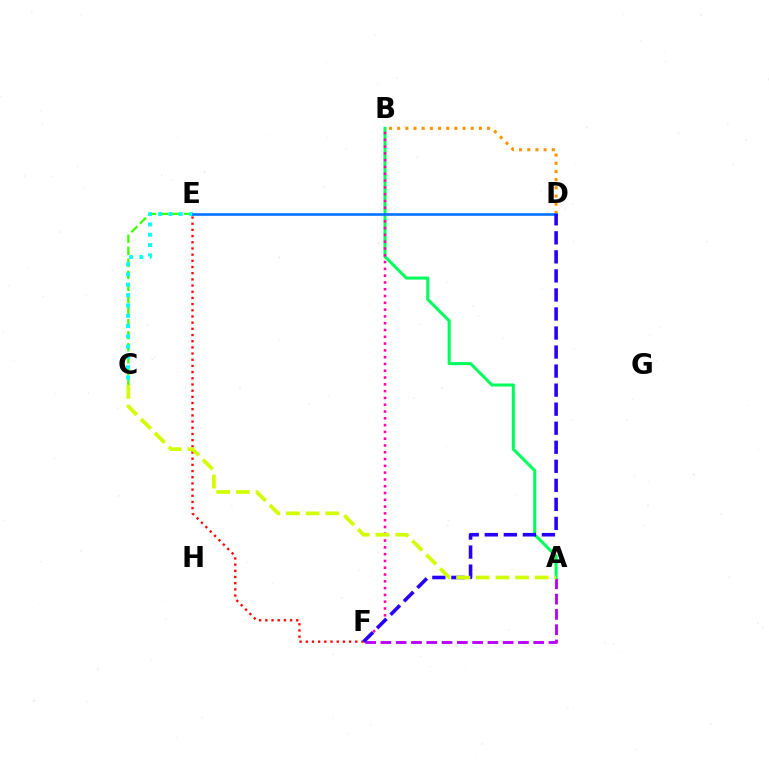{('C', 'E'): [{'color': '#3dff00', 'line_style': 'dashed', 'thickness': 1.64}, {'color': '#00fff6', 'line_style': 'dotted', 'thickness': 2.8}], ('A', 'F'): [{'color': '#b900ff', 'line_style': 'dashed', 'thickness': 2.08}], ('A', 'B'): [{'color': '#00ff5c', 'line_style': 'solid', 'thickness': 2.19}], ('B', 'F'): [{'color': '#ff00ac', 'line_style': 'dotted', 'thickness': 1.85}], ('B', 'D'): [{'color': '#ff9400', 'line_style': 'dotted', 'thickness': 2.22}], ('D', 'E'): [{'color': '#0074ff', 'line_style': 'solid', 'thickness': 1.89}], ('E', 'F'): [{'color': '#ff0000', 'line_style': 'dotted', 'thickness': 1.68}], ('D', 'F'): [{'color': '#2500ff', 'line_style': 'dashed', 'thickness': 2.59}], ('A', 'C'): [{'color': '#d1ff00', 'line_style': 'dashed', 'thickness': 2.67}]}